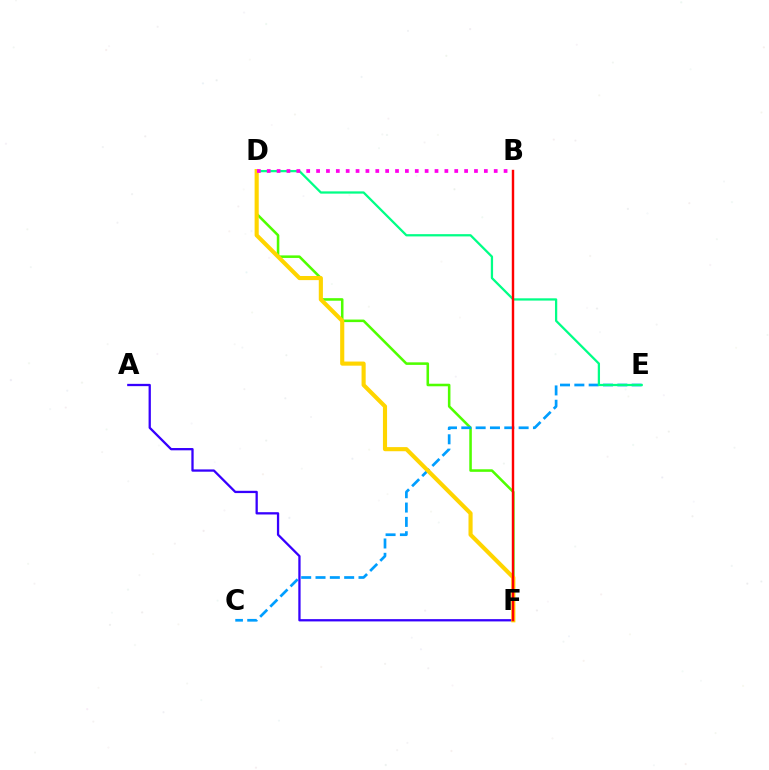{('D', 'F'): [{'color': '#4fff00', 'line_style': 'solid', 'thickness': 1.84}, {'color': '#ffd500', 'line_style': 'solid', 'thickness': 2.97}], ('C', 'E'): [{'color': '#009eff', 'line_style': 'dashed', 'thickness': 1.95}], ('D', 'E'): [{'color': '#00ff86', 'line_style': 'solid', 'thickness': 1.63}], ('A', 'F'): [{'color': '#3700ff', 'line_style': 'solid', 'thickness': 1.65}], ('B', 'D'): [{'color': '#ff00ed', 'line_style': 'dotted', 'thickness': 2.68}], ('B', 'F'): [{'color': '#ff0000', 'line_style': 'solid', 'thickness': 1.75}]}